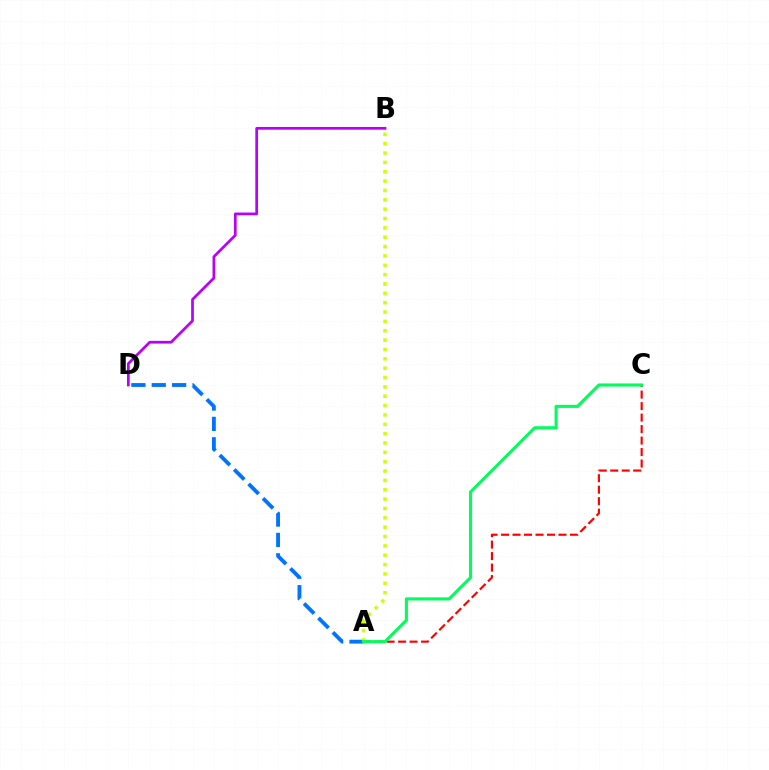{('A', 'D'): [{'color': '#0074ff', 'line_style': 'dashed', 'thickness': 2.77}], ('A', 'C'): [{'color': '#ff0000', 'line_style': 'dashed', 'thickness': 1.56}, {'color': '#00ff5c', 'line_style': 'solid', 'thickness': 2.24}], ('B', 'D'): [{'color': '#b900ff', 'line_style': 'solid', 'thickness': 1.96}], ('A', 'B'): [{'color': '#d1ff00', 'line_style': 'dotted', 'thickness': 2.54}]}